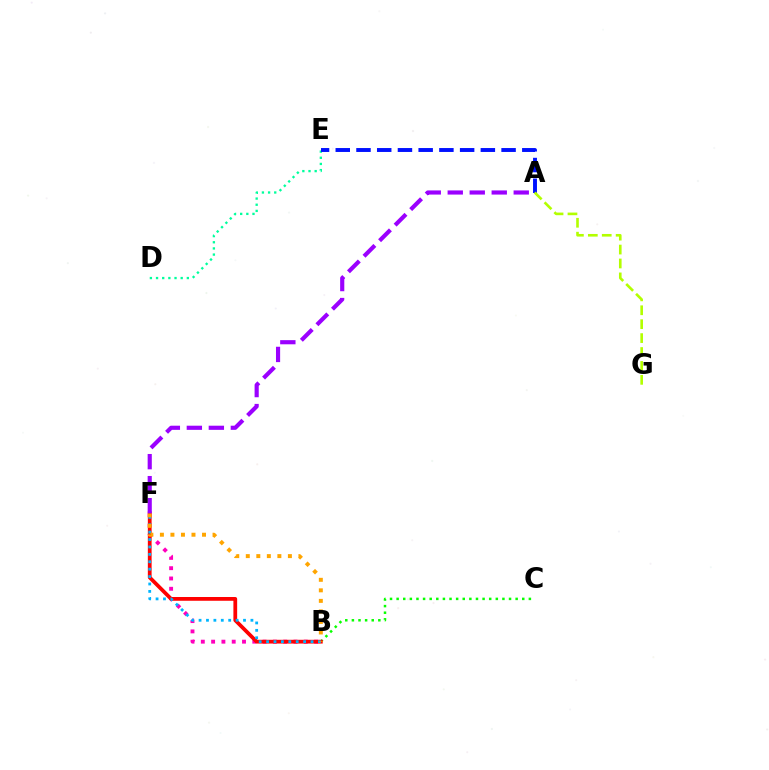{('B', 'F'): [{'color': '#ff00bd', 'line_style': 'dotted', 'thickness': 2.8}, {'color': '#ff0000', 'line_style': 'solid', 'thickness': 2.71}, {'color': '#00b5ff', 'line_style': 'dotted', 'thickness': 2.01}, {'color': '#ffa500', 'line_style': 'dotted', 'thickness': 2.86}], ('D', 'E'): [{'color': '#00ff9d', 'line_style': 'dotted', 'thickness': 1.67}], ('A', 'E'): [{'color': '#0010ff', 'line_style': 'dashed', 'thickness': 2.82}], ('B', 'C'): [{'color': '#08ff00', 'line_style': 'dotted', 'thickness': 1.8}], ('A', 'G'): [{'color': '#b3ff00', 'line_style': 'dashed', 'thickness': 1.89}], ('A', 'F'): [{'color': '#9b00ff', 'line_style': 'dashed', 'thickness': 2.99}]}